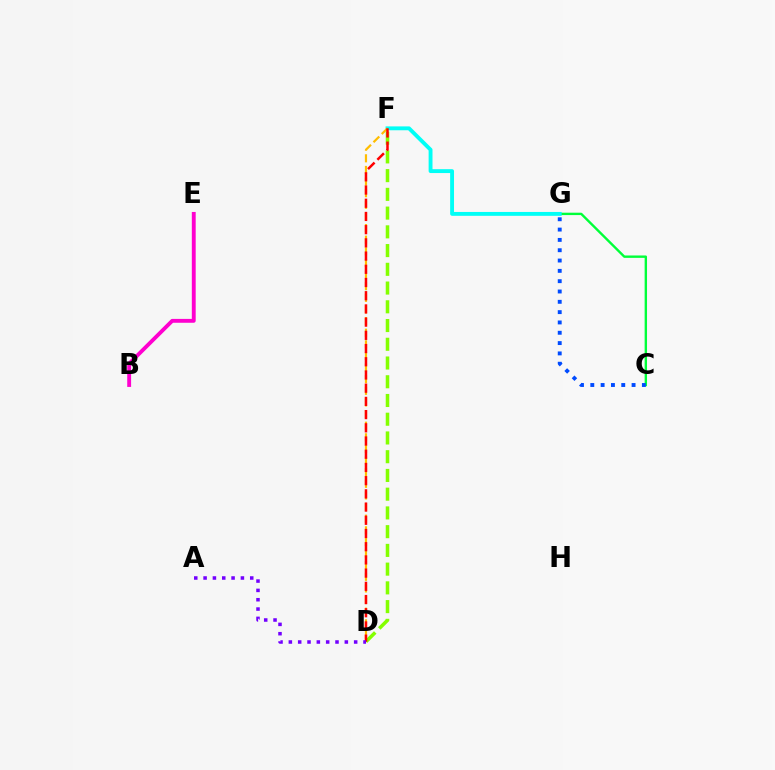{('C', 'G'): [{'color': '#00ff39', 'line_style': 'solid', 'thickness': 1.72}, {'color': '#004bff', 'line_style': 'dotted', 'thickness': 2.8}], ('F', 'G'): [{'color': '#00fff6', 'line_style': 'solid', 'thickness': 2.79}], ('B', 'E'): [{'color': '#ff00cf', 'line_style': 'solid', 'thickness': 2.78}], ('D', 'F'): [{'color': '#ffbd00', 'line_style': 'dashed', 'thickness': 1.58}, {'color': '#84ff00', 'line_style': 'dashed', 'thickness': 2.55}, {'color': '#ff0000', 'line_style': 'dashed', 'thickness': 1.79}], ('A', 'D'): [{'color': '#7200ff', 'line_style': 'dotted', 'thickness': 2.53}]}